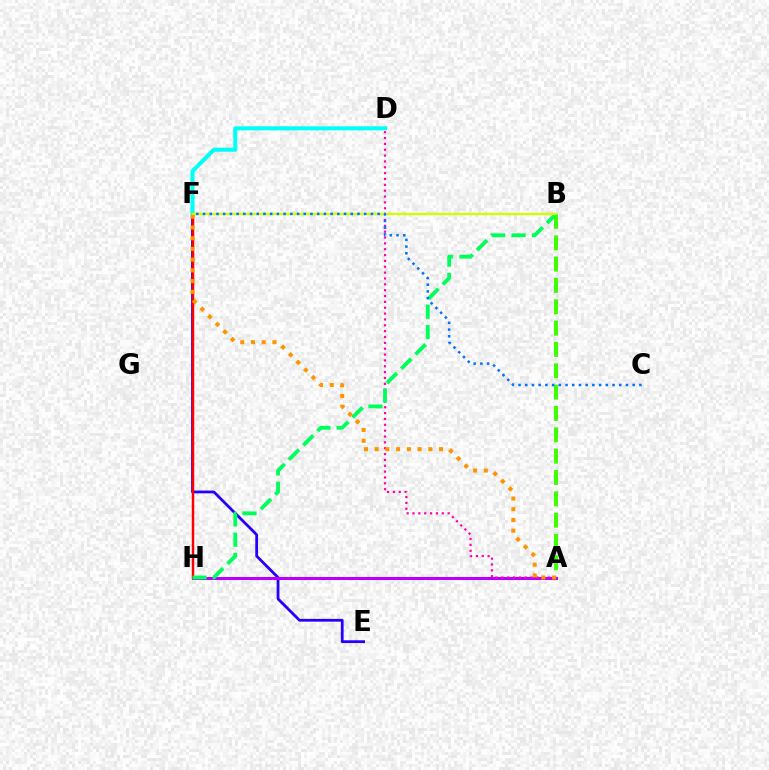{('E', 'F'): [{'color': '#2500ff', 'line_style': 'solid', 'thickness': 2.0}], ('A', 'B'): [{'color': '#3dff00', 'line_style': 'dashed', 'thickness': 2.9}], ('A', 'H'): [{'color': '#b900ff', 'line_style': 'solid', 'thickness': 2.18}], ('F', 'H'): [{'color': '#ff0000', 'line_style': 'solid', 'thickness': 1.77}], ('D', 'F'): [{'color': '#00fff6', 'line_style': 'solid', 'thickness': 2.9}], ('A', 'D'): [{'color': '#ff00ac', 'line_style': 'dotted', 'thickness': 1.59}], ('B', 'H'): [{'color': '#00ff5c', 'line_style': 'dashed', 'thickness': 2.76}], ('B', 'F'): [{'color': '#d1ff00', 'line_style': 'solid', 'thickness': 1.69}], ('C', 'F'): [{'color': '#0074ff', 'line_style': 'dotted', 'thickness': 1.82}], ('A', 'F'): [{'color': '#ff9400', 'line_style': 'dotted', 'thickness': 2.91}]}